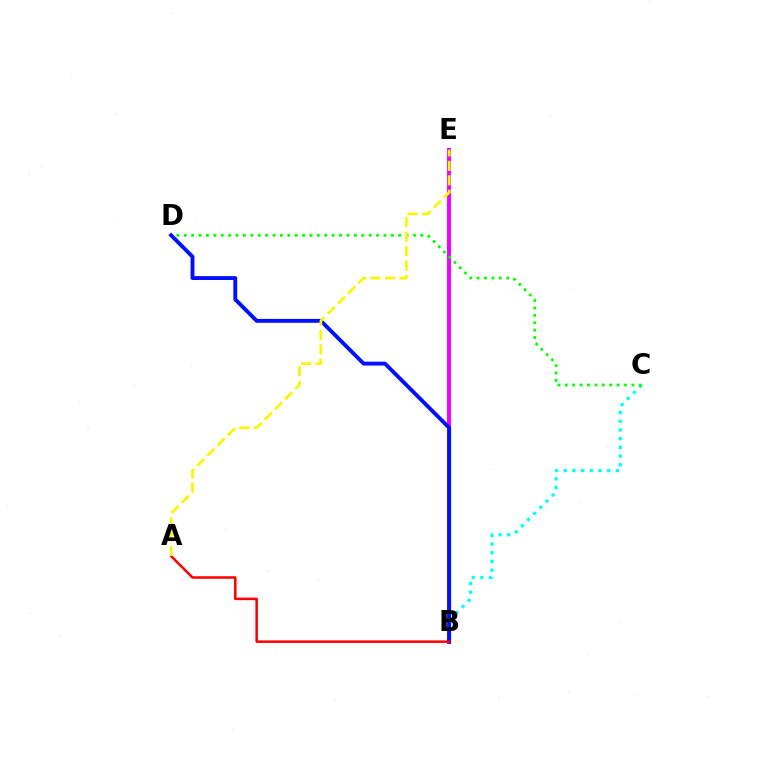{('B', 'C'): [{'color': '#00fff6', 'line_style': 'dotted', 'thickness': 2.36}], ('B', 'E'): [{'color': '#ee00ff', 'line_style': 'solid', 'thickness': 2.83}], ('C', 'D'): [{'color': '#08ff00', 'line_style': 'dotted', 'thickness': 2.01}], ('B', 'D'): [{'color': '#0010ff', 'line_style': 'solid', 'thickness': 2.8}], ('A', 'B'): [{'color': '#ff0000', 'line_style': 'solid', 'thickness': 1.82}], ('A', 'E'): [{'color': '#fcf500', 'line_style': 'dashed', 'thickness': 1.96}]}